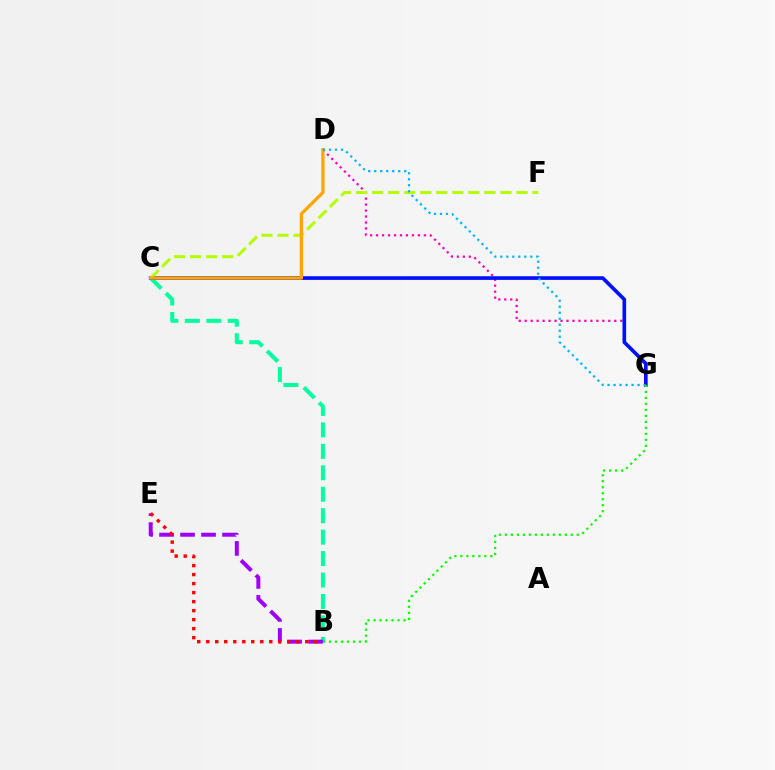{('B', 'C'): [{'color': '#00ff9d', 'line_style': 'dashed', 'thickness': 2.91}], ('D', 'G'): [{'color': '#ff00bd', 'line_style': 'dotted', 'thickness': 1.62}, {'color': '#00b5ff', 'line_style': 'dotted', 'thickness': 1.63}], ('C', 'G'): [{'color': '#0010ff', 'line_style': 'solid', 'thickness': 2.63}], ('B', 'E'): [{'color': '#9b00ff', 'line_style': 'dashed', 'thickness': 2.85}, {'color': '#ff0000', 'line_style': 'dotted', 'thickness': 2.45}], ('C', 'F'): [{'color': '#b3ff00', 'line_style': 'dashed', 'thickness': 2.18}], ('C', 'D'): [{'color': '#ffa500', 'line_style': 'solid', 'thickness': 2.37}], ('B', 'G'): [{'color': '#08ff00', 'line_style': 'dotted', 'thickness': 1.63}]}